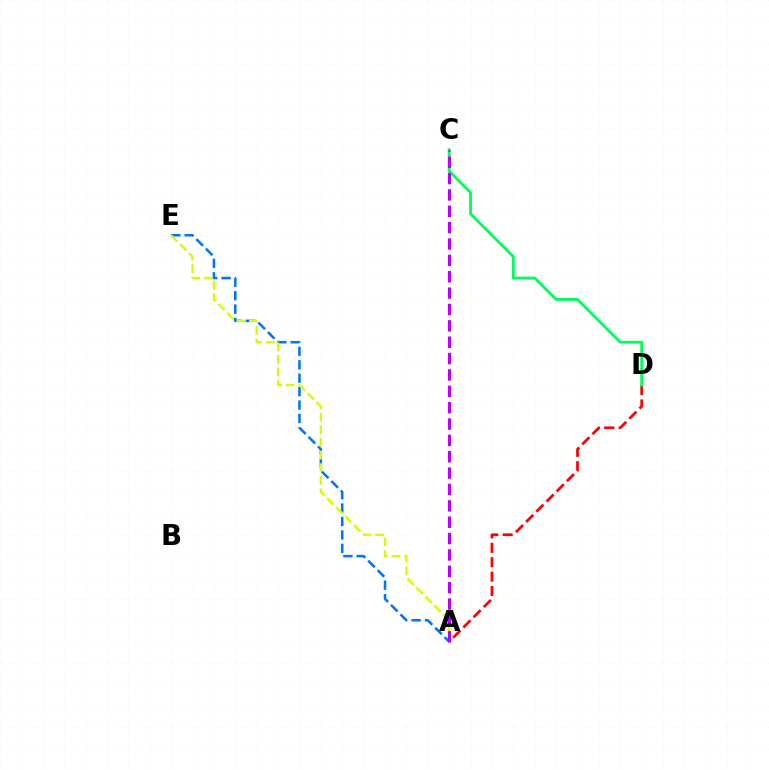{('A', 'E'): [{'color': '#0074ff', 'line_style': 'dashed', 'thickness': 1.82}, {'color': '#d1ff00', 'line_style': 'dashed', 'thickness': 1.71}], ('A', 'D'): [{'color': '#ff0000', 'line_style': 'dashed', 'thickness': 1.96}], ('C', 'D'): [{'color': '#00ff5c', 'line_style': 'solid', 'thickness': 2.04}], ('A', 'C'): [{'color': '#b900ff', 'line_style': 'dashed', 'thickness': 2.22}]}